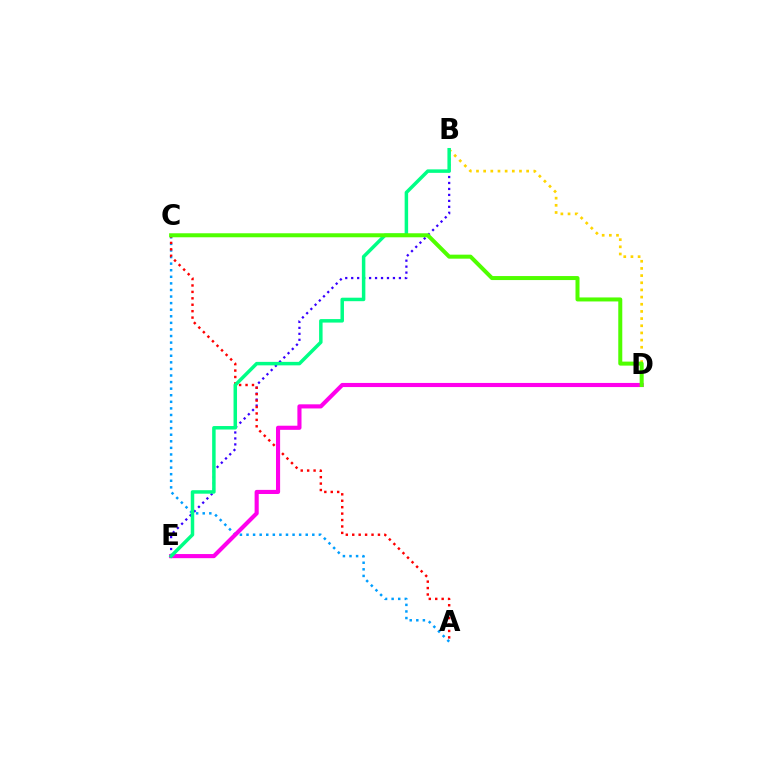{('A', 'C'): [{'color': '#009eff', 'line_style': 'dotted', 'thickness': 1.79}, {'color': '#ff0000', 'line_style': 'dotted', 'thickness': 1.75}], ('B', 'D'): [{'color': '#ffd500', 'line_style': 'dotted', 'thickness': 1.95}], ('B', 'E'): [{'color': '#3700ff', 'line_style': 'dotted', 'thickness': 1.62}, {'color': '#00ff86', 'line_style': 'solid', 'thickness': 2.51}], ('D', 'E'): [{'color': '#ff00ed', 'line_style': 'solid', 'thickness': 2.97}], ('C', 'D'): [{'color': '#4fff00', 'line_style': 'solid', 'thickness': 2.89}]}